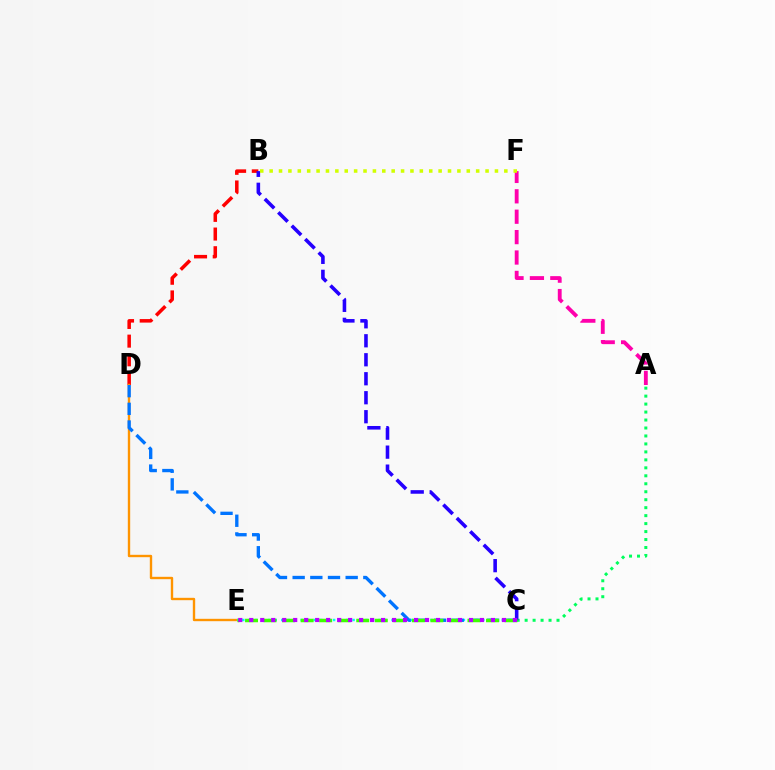{('B', 'D'): [{'color': '#ff0000', 'line_style': 'dashed', 'thickness': 2.54}], ('D', 'E'): [{'color': '#ff9400', 'line_style': 'solid', 'thickness': 1.71}], ('C', 'E'): [{'color': '#00fff6', 'line_style': 'dotted', 'thickness': 1.76}, {'color': '#3dff00', 'line_style': 'dashed', 'thickness': 2.52}, {'color': '#b900ff', 'line_style': 'dotted', 'thickness': 2.98}], ('A', 'C'): [{'color': '#00ff5c', 'line_style': 'dotted', 'thickness': 2.16}], ('B', 'C'): [{'color': '#2500ff', 'line_style': 'dashed', 'thickness': 2.58}], ('C', 'D'): [{'color': '#0074ff', 'line_style': 'dashed', 'thickness': 2.4}], ('A', 'F'): [{'color': '#ff00ac', 'line_style': 'dashed', 'thickness': 2.77}], ('B', 'F'): [{'color': '#d1ff00', 'line_style': 'dotted', 'thickness': 2.55}]}